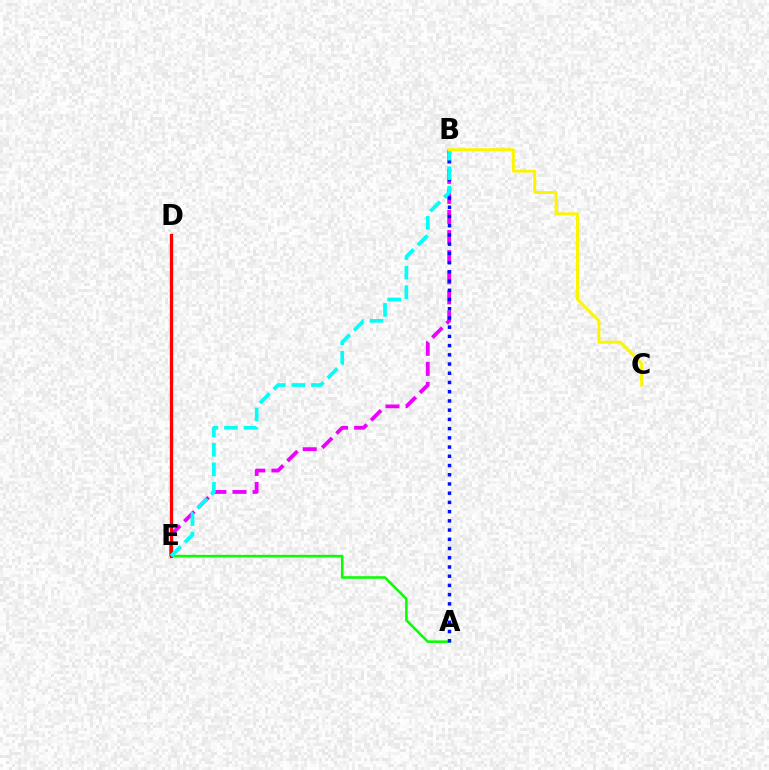{('B', 'E'): [{'color': '#ee00ff', 'line_style': 'dashed', 'thickness': 2.73}, {'color': '#00fff6', 'line_style': 'dashed', 'thickness': 2.65}], ('A', 'E'): [{'color': '#08ff00', 'line_style': 'solid', 'thickness': 1.84}], ('A', 'B'): [{'color': '#0010ff', 'line_style': 'dotted', 'thickness': 2.51}], ('D', 'E'): [{'color': '#ff0000', 'line_style': 'solid', 'thickness': 2.36}], ('B', 'C'): [{'color': '#fcf500', 'line_style': 'solid', 'thickness': 2.15}]}